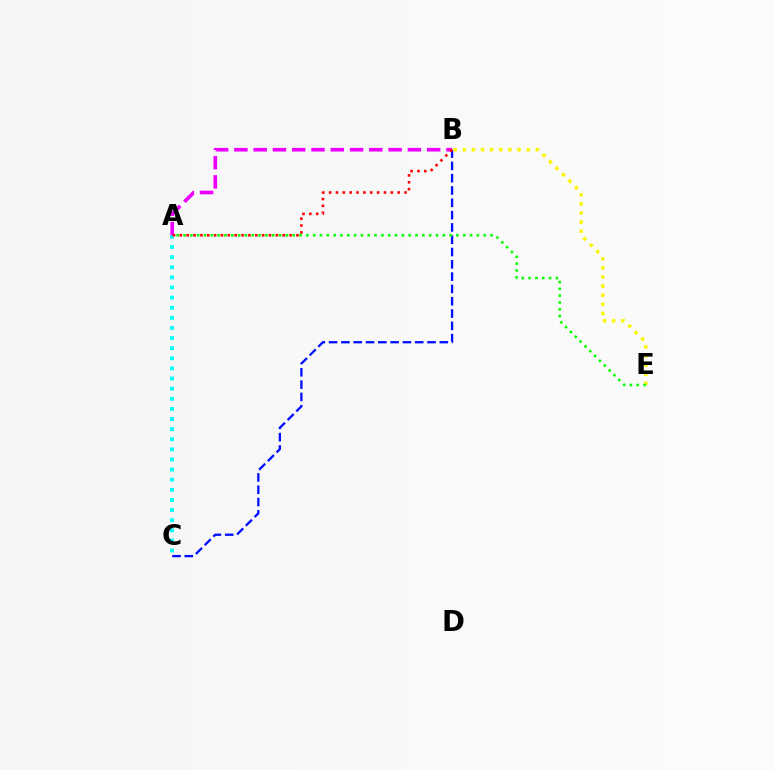{('B', 'C'): [{'color': '#0010ff', 'line_style': 'dashed', 'thickness': 1.67}], ('A', 'C'): [{'color': '#00fff6', 'line_style': 'dotted', 'thickness': 2.75}], ('A', 'B'): [{'color': '#ee00ff', 'line_style': 'dashed', 'thickness': 2.62}, {'color': '#ff0000', 'line_style': 'dotted', 'thickness': 1.86}], ('B', 'E'): [{'color': '#fcf500', 'line_style': 'dotted', 'thickness': 2.48}], ('A', 'E'): [{'color': '#08ff00', 'line_style': 'dotted', 'thickness': 1.85}]}